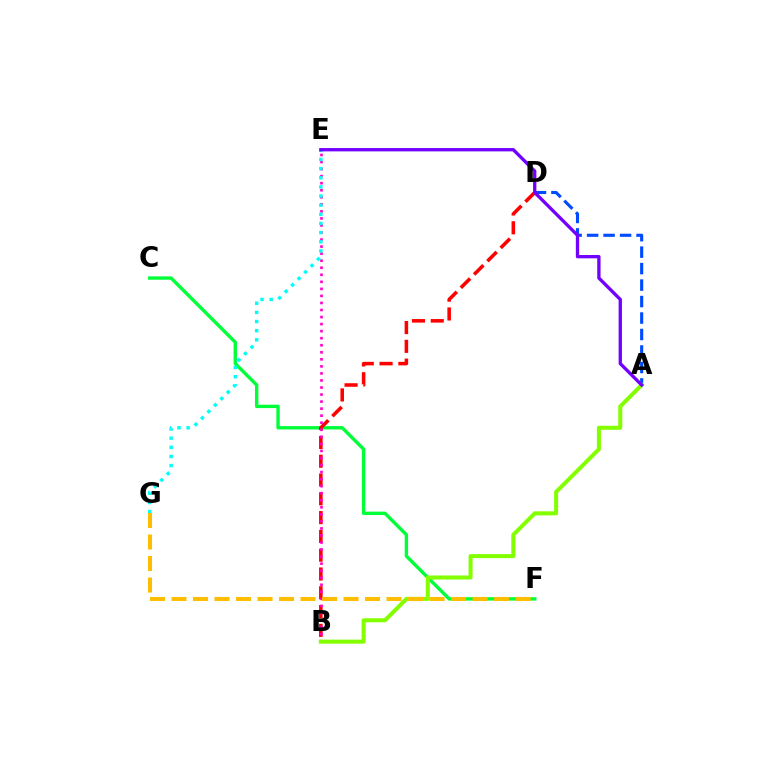{('C', 'F'): [{'color': '#00ff39', 'line_style': 'solid', 'thickness': 2.44}], ('A', 'D'): [{'color': '#004bff', 'line_style': 'dashed', 'thickness': 2.24}], ('B', 'D'): [{'color': '#ff0000', 'line_style': 'dashed', 'thickness': 2.55}], ('B', 'E'): [{'color': '#ff00cf', 'line_style': 'dotted', 'thickness': 1.91}], ('E', 'G'): [{'color': '#00fff6', 'line_style': 'dotted', 'thickness': 2.48}], ('A', 'B'): [{'color': '#84ff00', 'line_style': 'solid', 'thickness': 2.91}], ('F', 'G'): [{'color': '#ffbd00', 'line_style': 'dashed', 'thickness': 2.92}], ('A', 'E'): [{'color': '#7200ff', 'line_style': 'solid', 'thickness': 2.39}]}